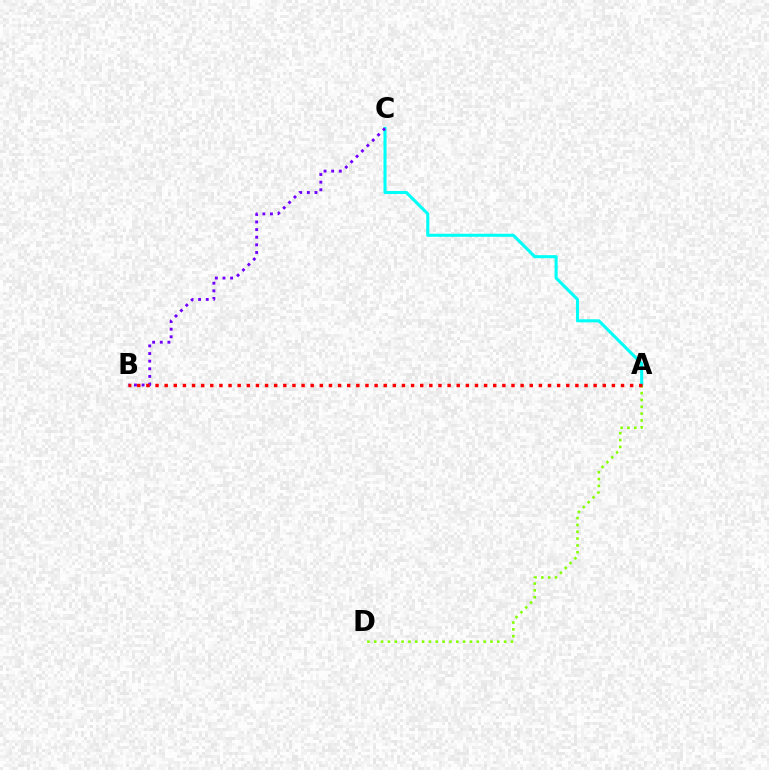{('A', 'C'): [{'color': '#00fff6', 'line_style': 'solid', 'thickness': 2.21}], ('B', 'C'): [{'color': '#7200ff', 'line_style': 'dotted', 'thickness': 2.07}], ('A', 'D'): [{'color': '#84ff00', 'line_style': 'dotted', 'thickness': 1.86}], ('A', 'B'): [{'color': '#ff0000', 'line_style': 'dotted', 'thickness': 2.48}]}